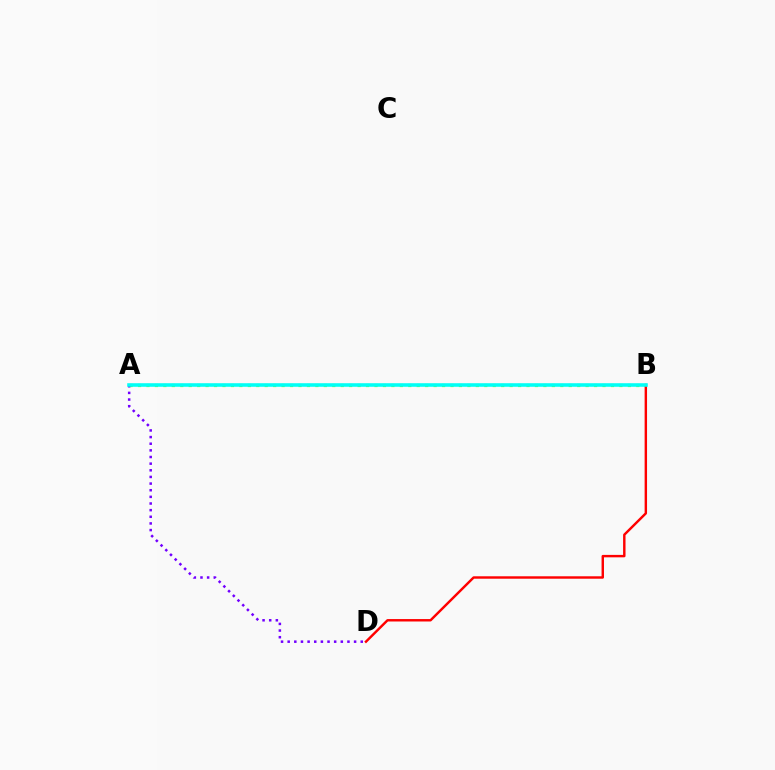{('A', 'B'): [{'color': '#84ff00', 'line_style': 'dotted', 'thickness': 2.29}, {'color': '#00fff6', 'line_style': 'solid', 'thickness': 2.56}], ('B', 'D'): [{'color': '#ff0000', 'line_style': 'solid', 'thickness': 1.75}], ('A', 'D'): [{'color': '#7200ff', 'line_style': 'dotted', 'thickness': 1.8}]}